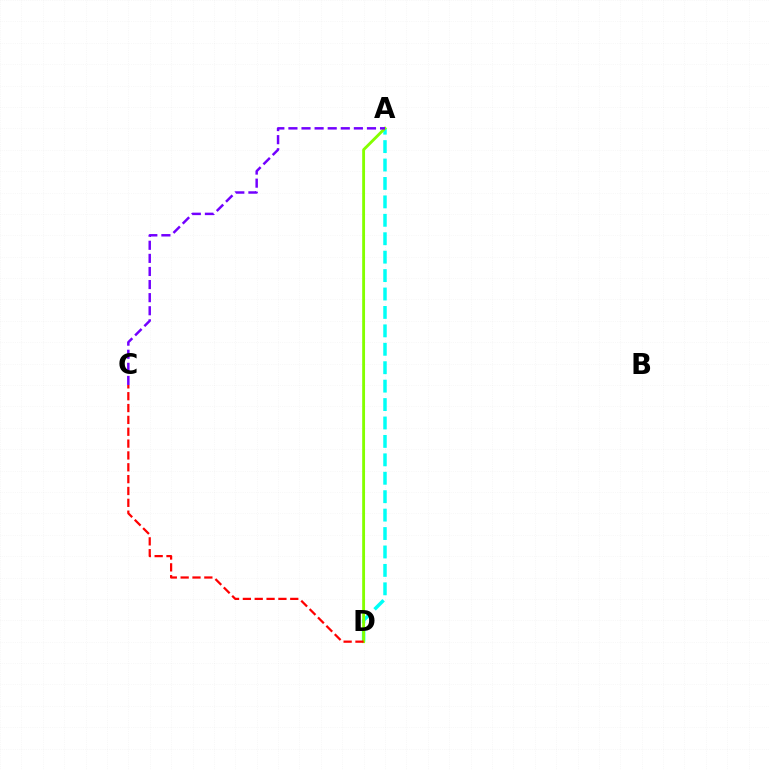{('A', 'D'): [{'color': '#00fff6', 'line_style': 'dashed', 'thickness': 2.5}, {'color': '#84ff00', 'line_style': 'solid', 'thickness': 2.06}], ('A', 'C'): [{'color': '#7200ff', 'line_style': 'dashed', 'thickness': 1.78}], ('C', 'D'): [{'color': '#ff0000', 'line_style': 'dashed', 'thickness': 1.61}]}